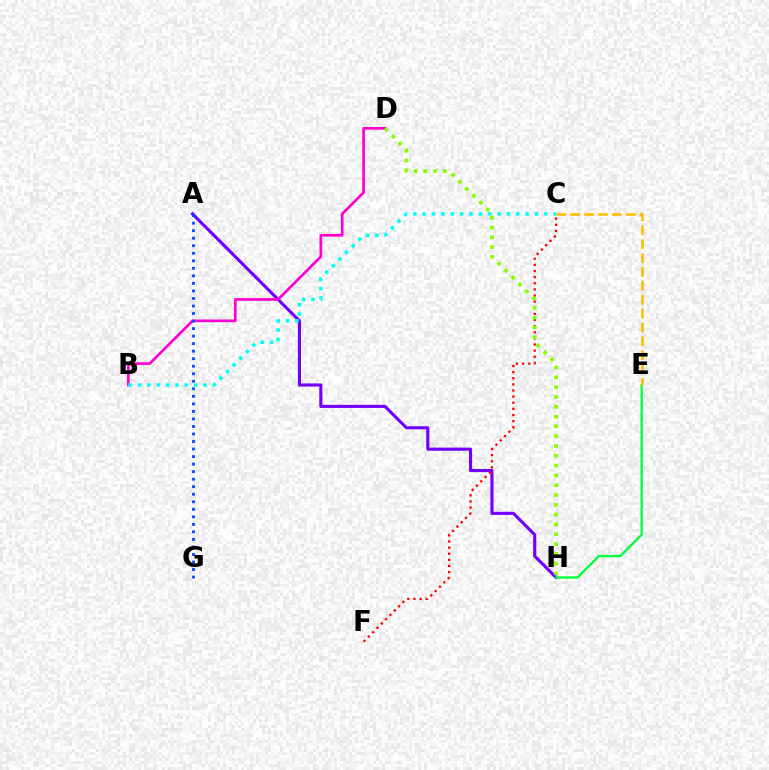{('A', 'H'): [{'color': '#7200ff', 'line_style': 'solid', 'thickness': 2.24}], ('B', 'D'): [{'color': '#ff00cf', 'line_style': 'solid', 'thickness': 1.94}], ('C', 'F'): [{'color': '#ff0000', 'line_style': 'dotted', 'thickness': 1.66}], ('E', 'H'): [{'color': '#00ff39', 'line_style': 'solid', 'thickness': 1.68}], ('D', 'H'): [{'color': '#84ff00', 'line_style': 'dotted', 'thickness': 2.66}], ('C', 'E'): [{'color': '#ffbd00', 'line_style': 'dashed', 'thickness': 1.88}], ('A', 'G'): [{'color': '#004bff', 'line_style': 'dotted', 'thickness': 2.05}], ('B', 'C'): [{'color': '#00fff6', 'line_style': 'dotted', 'thickness': 2.54}]}